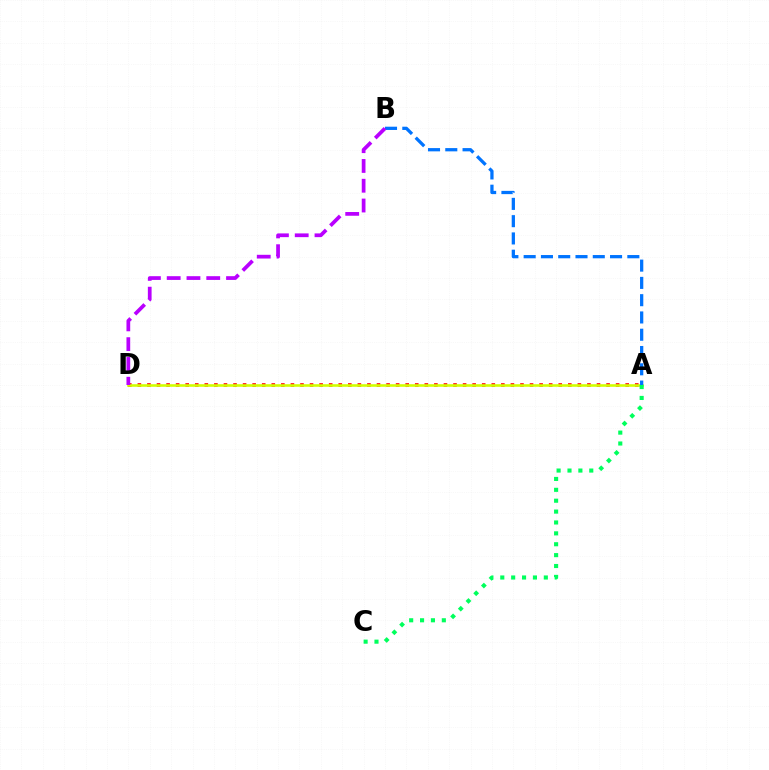{('A', 'D'): [{'color': '#ff0000', 'line_style': 'dotted', 'thickness': 2.6}, {'color': '#d1ff00', 'line_style': 'solid', 'thickness': 1.87}], ('A', 'C'): [{'color': '#00ff5c', 'line_style': 'dotted', 'thickness': 2.96}], ('A', 'B'): [{'color': '#0074ff', 'line_style': 'dashed', 'thickness': 2.35}], ('B', 'D'): [{'color': '#b900ff', 'line_style': 'dashed', 'thickness': 2.69}]}